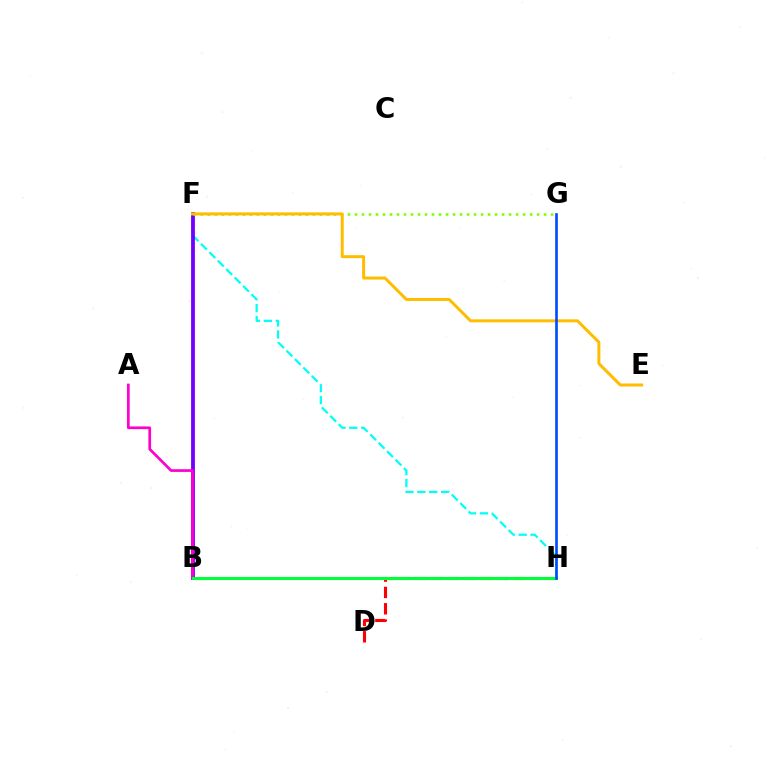{('F', 'H'): [{'color': '#00fff6', 'line_style': 'dashed', 'thickness': 1.62}], ('B', 'F'): [{'color': '#7200ff', 'line_style': 'solid', 'thickness': 2.75}], ('A', 'B'): [{'color': '#ff00cf', 'line_style': 'solid', 'thickness': 1.95}], ('D', 'H'): [{'color': '#ff0000', 'line_style': 'dashed', 'thickness': 2.22}], ('F', 'G'): [{'color': '#84ff00', 'line_style': 'dotted', 'thickness': 1.9}], ('E', 'F'): [{'color': '#ffbd00', 'line_style': 'solid', 'thickness': 2.16}], ('B', 'H'): [{'color': '#00ff39', 'line_style': 'solid', 'thickness': 2.2}], ('G', 'H'): [{'color': '#004bff', 'line_style': 'solid', 'thickness': 1.9}]}